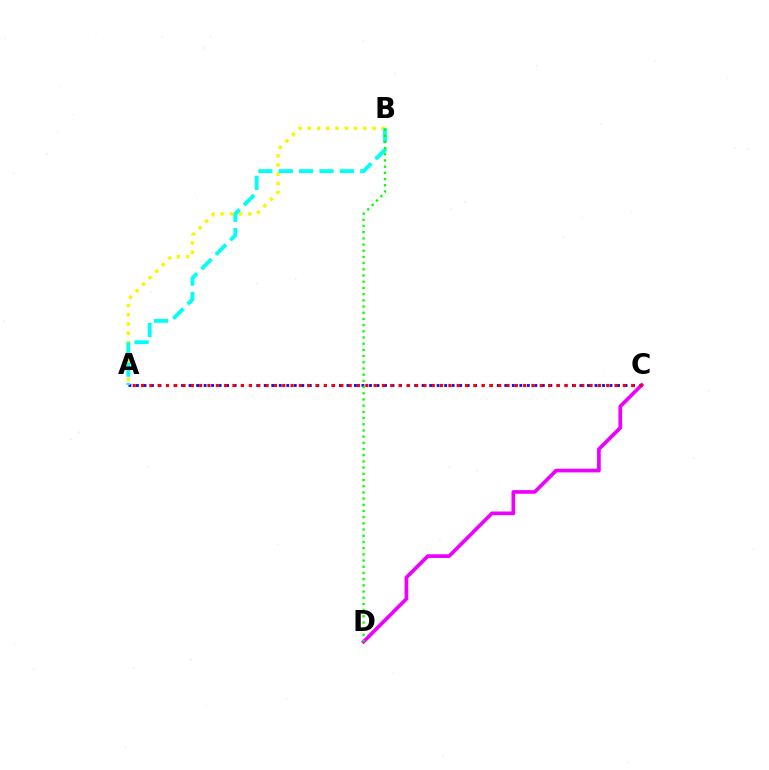{('A', 'B'): [{'color': '#fcf500', 'line_style': 'dotted', 'thickness': 2.51}, {'color': '#00fff6', 'line_style': 'dashed', 'thickness': 2.77}], ('A', 'C'): [{'color': '#0010ff', 'line_style': 'dotted', 'thickness': 2.04}, {'color': '#ff0000', 'line_style': 'dotted', 'thickness': 2.26}], ('C', 'D'): [{'color': '#ee00ff', 'line_style': 'solid', 'thickness': 2.65}], ('B', 'D'): [{'color': '#08ff00', 'line_style': 'dotted', 'thickness': 1.68}]}